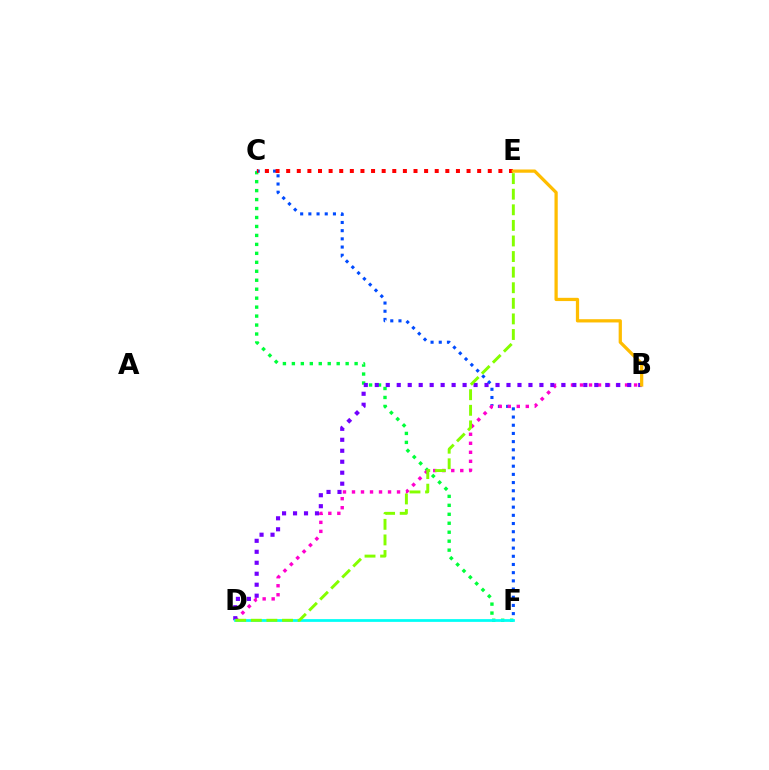{('C', 'F'): [{'color': '#00ff39', 'line_style': 'dotted', 'thickness': 2.44}, {'color': '#004bff', 'line_style': 'dotted', 'thickness': 2.23}], ('C', 'E'): [{'color': '#ff0000', 'line_style': 'dotted', 'thickness': 2.88}], ('B', 'D'): [{'color': '#ff00cf', 'line_style': 'dotted', 'thickness': 2.45}, {'color': '#7200ff', 'line_style': 'dotted', 'thickness': 2.98}], ('D', 'F'): [{'color': '#00fff6', 'line_style': 'solid', 'thickness': 1.98}], ('D', 'E'): [{'color': '#84ff00', 'line_style': 'dashed', 'thickness': 2.12}], ('B', 'E'): [{'color': '#ffbd00', 'line_style': 'solid', 'thickness': 2.34}]}